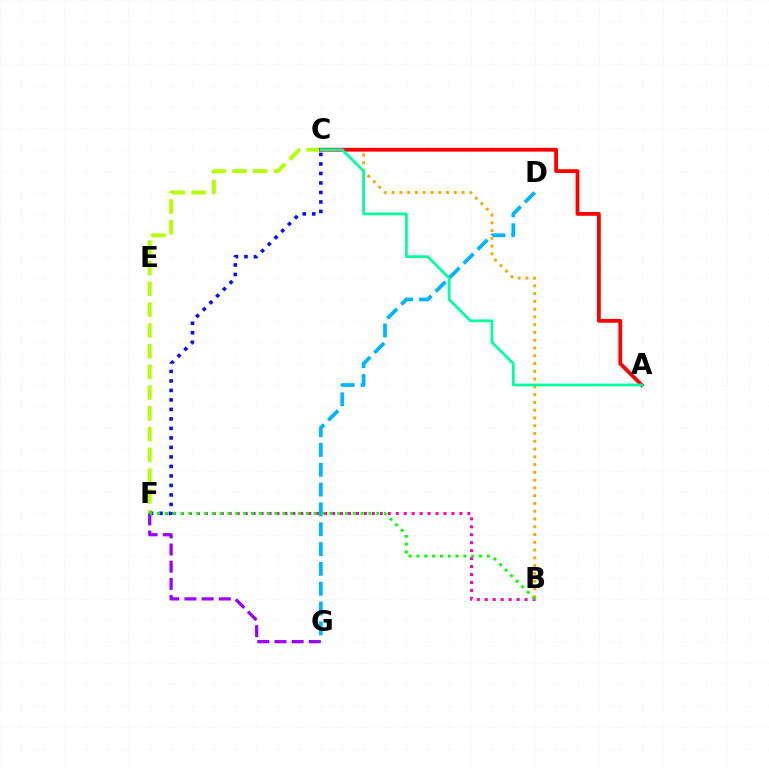{('C', 'F'): [{'color': '#b3ff00', 'line_style': 'dashed', 'thickness': 2.82}, {'color': '#0010ff', 'line_style': 'dotted', 'thickness': 2.58}], ('B', 'C'): [{'color': '#ffa500', 'line_style': 'dotted', 'thickness': 2.11}], ('A', 'C'): [{'color': '#ff0000', 'line_style': 'solid', 'thickness': 2.73}, {'color': '#00ff9d', 'line_style': 'solid', 'thickness': 1.99}], ('B', 'F'): [{'color': '#ff00bd', 'line_style': 'dotted', 'thickness': 2.16}, {'color': '#08ff00', 'line_style': 'dotted', 'thickness': 2.13}], ('F', 'G'): [{'color': '#9b00ff', 'line_style': 'dashed', 'thickness': 2.33}], ('D', 'G'): [{'color': '#00b5ff', 'line_style': 'dashed', 'thickness': 2.69}]}